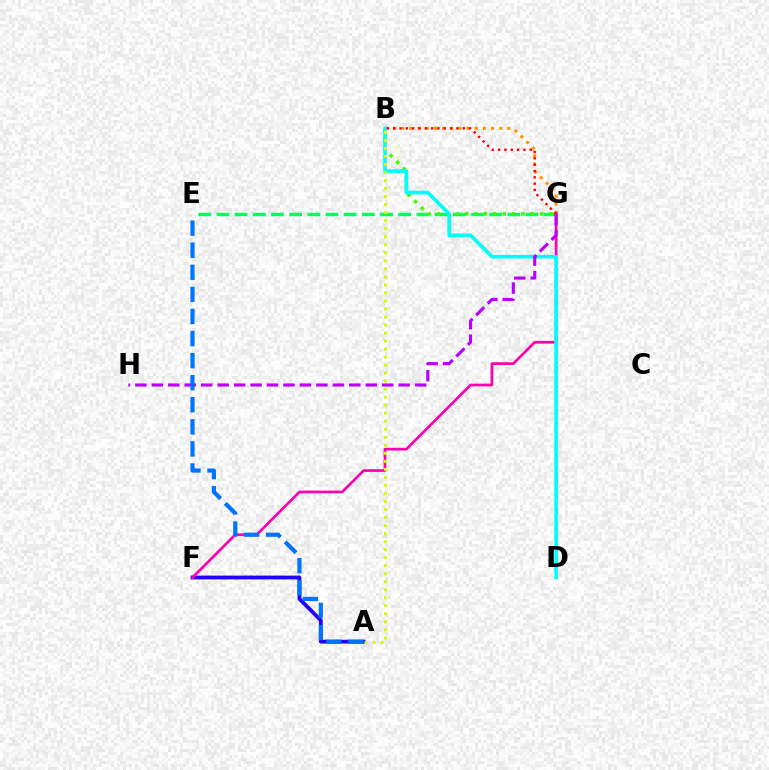{('A', 'F'): [{'color': '#2500ff', 'line_style': 'solid', 'thickness': 2.74}], ('B', 'G'): [{'color': '#ff9400', 'line_style': 'dotted', 'thickness': 2.22}, {'color': '#3dff00', 'line_style': 'dotted', 'thickness': 2.54}, {'color': '#ff0000', 'line_style': 'dotted', 'thickness': 1.72}], ('E', 'G'): [{'color': '#00ff5c', 'line_style': 'dashed', 'thickness': 2.47}], ('F', 'G'): [{'color': '#ff00ac', 'line_style': 'solid', 'thickness': 1.95}], ('B', 'D'): [{'color': '#00fff6', 'line_style': 'solid', 'thickness': 2.61}], ('A', 'B'): [{'color': '#d1ff00', 'line_style': 'dotted', 'thickness': 2.18}], ('G', 'H'): [{'color': '#b900ff', 'line_style': 'dashed', 'thickness': 2.24}], ('A', 'E'): [{'color': '#0074ff', 'line_style': 'dashed', 'thickness': 3.0}]}